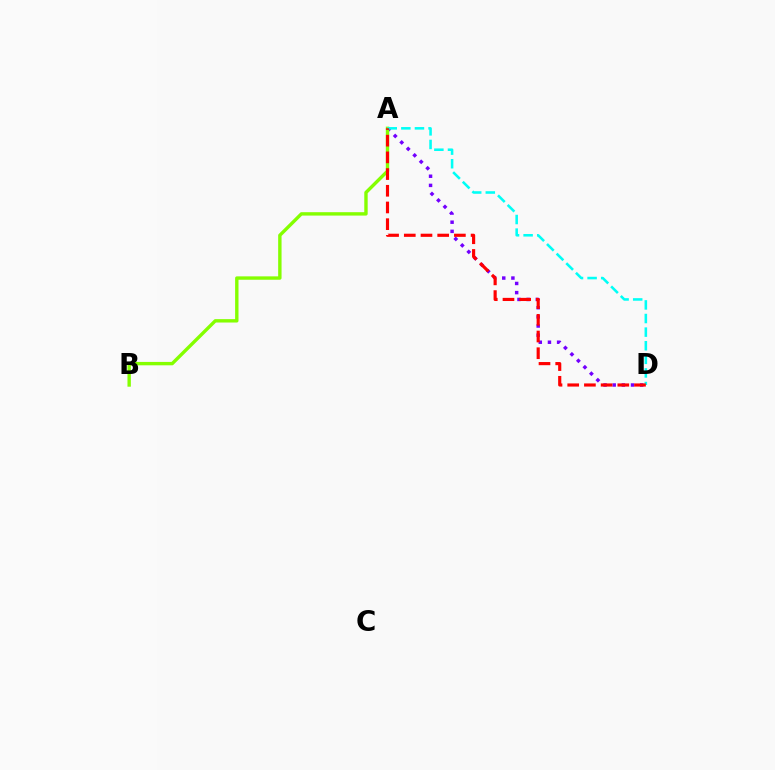{('A', 'D'): [{'color': '#7200ff', 'line_style': 'dotted', 'thickness': 2.49}, {'color': '#00fff6', 'line_style': 'dashed', 'thickness': 1.85}, {'color': '#ff0000', 'line_style': 'dashed', 'thickness': 2.27}], ('A', 'B'): [{'color': '#84ff00', 'line_style': 'solid', 'thickness': 2.44}]}